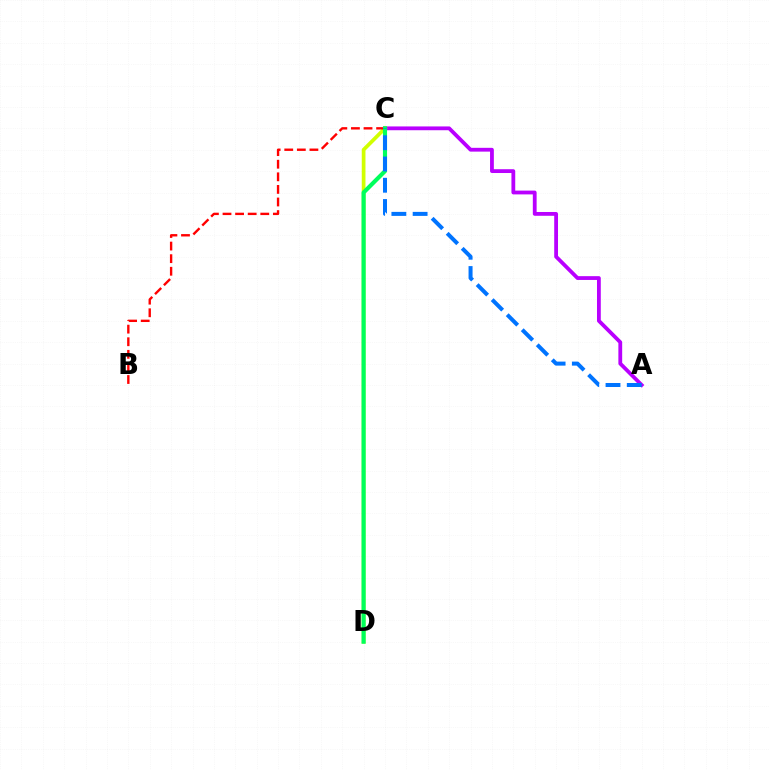{('A', 'C'): [{'color': '#b900ff', 'line_style': 'solid', 'thickness': 2.73}, {'color': '#0074ff', 'line_style': 'dashed', 'thickness': 2.89}], ('C', 'D'): [{'color': '#d1ff00', 'line_style': 'solid', 'thickness': 2.67}, {'color': '#00ff5c', 'line_style': 'solid', 'thickness': 2.98}], ('B', 'C'): [{'color': '#ff0000', 'line_style': 'dashed', 'thickness': 1.71}]}